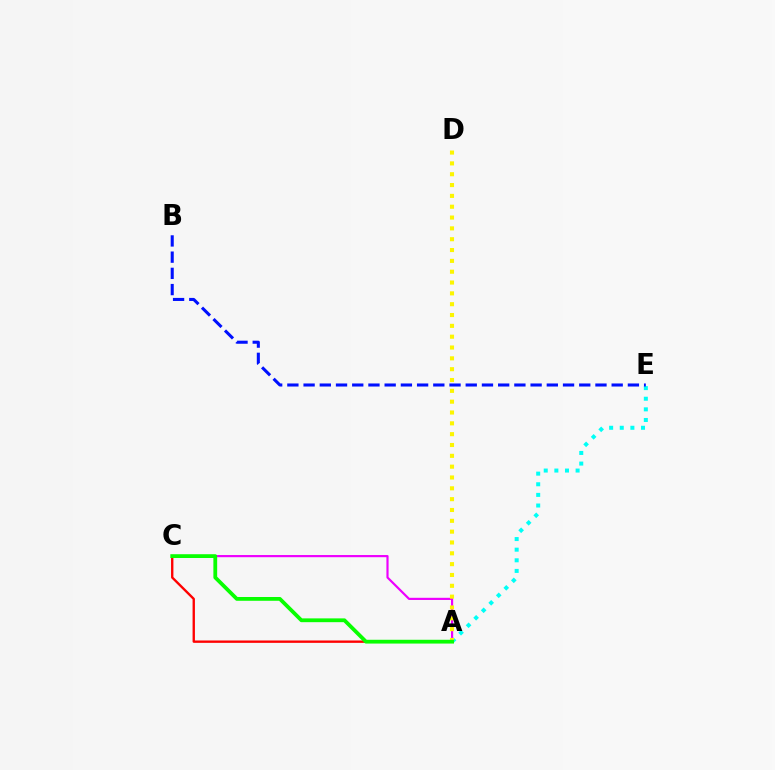{('A', 'E'): [{'color': '#00fff6', 'line_style': 'dotted', 'thickness': 2.89}], ('A', 'C'): [{'color': '#ee00ff', 'line_style': 'solid', 'thickness': 1.57}, {'color': '#ff0000', 'line_style': 'solid', 'thickness': 1.7}, {'color': '#08ff00', 'line_style': 'solid', 'thickness': 2.73}], ('A', 'D'): [{'color': '#fcf500', 'line_style': 'dotted', 'thickness': 2.94}], ('B', 'E'): [{'color': '#0010ff', 'line_style': 'dashed', 'thickness': 2.2}]}